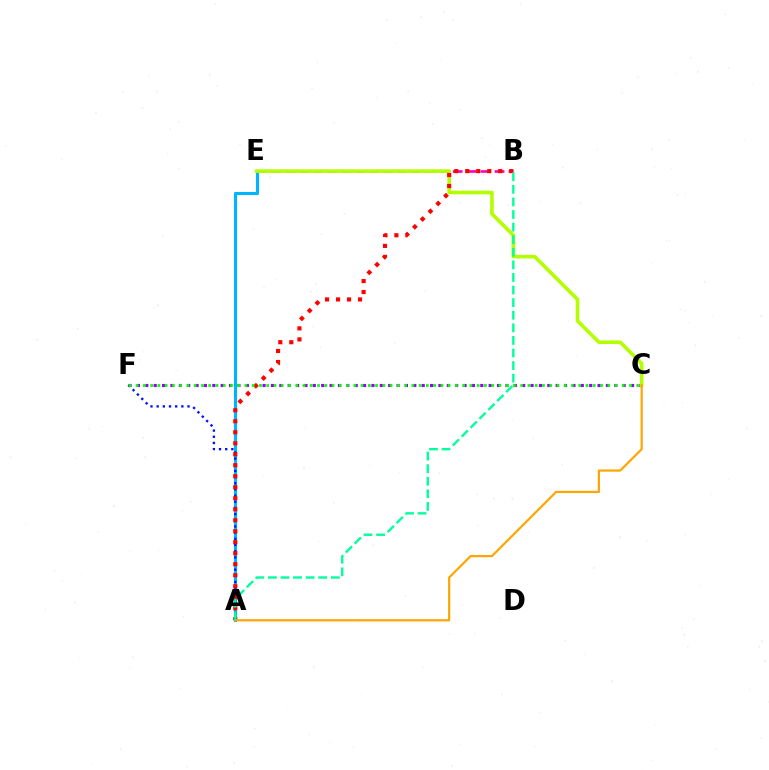{('C', 'F'): [{'color': '#9b00ff', 'line_style': 'dotted', 'thickness': 2.28}, {'color': '#08ff00', 'line_style': 'dotted', 'thickness': 1.97}], ('A', 'E'): [{'color': '#00b5ff', 'line_style': 'solid', 'thickness': 2.23}], ('A', 'F'): [{'color': '#0010ff', 'line_style': 'dotted', 'thickness': 1.68}], ('B', 'E'): [{'color': '#ff00bd', 'line_style': 'dashed', 'thickness': 1.9}], ('C', 'E'): [{'color': '#b3ff00', 'line_style': 'solid', 'thickness': 2.59}], ('A', 'B'): [{'color': '#ff0000', 'line_style': 'dotted', 'thickness': 2.99}, {'color': '#00ff9d', 'line_style': 'dashed', 'thickness': 1.71}], ('A', 'C'): [{'color': '#ffa500', 'line_style': 'solid', 'thickness': 1.59}]}